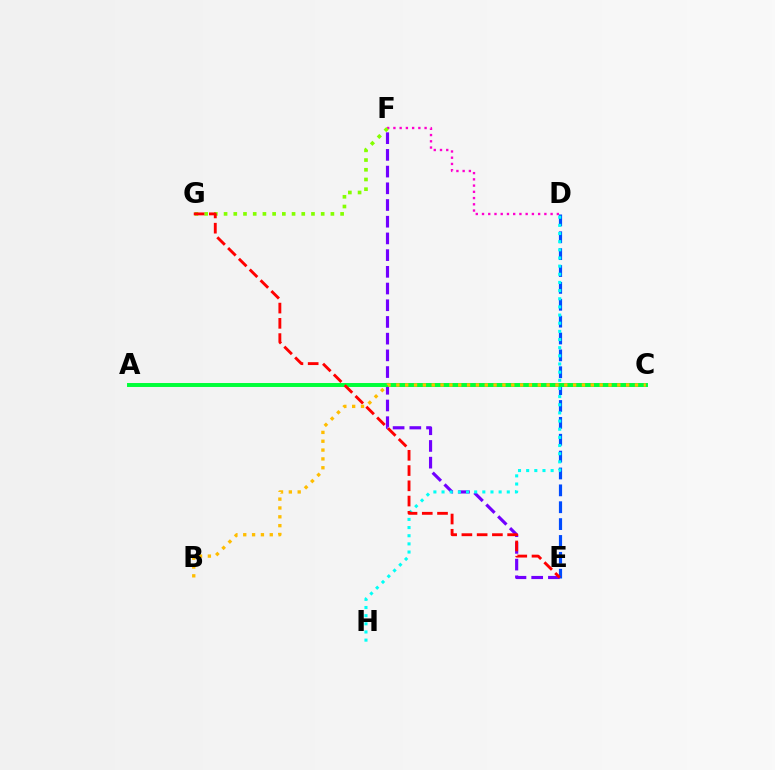{('D', 'F'): [{'color': '#ff00cf', 'line_style': 'dotted', 'thickness': 1.69}], ('D', 'E'): [{'color': '#004bff', 'line_style': 'dashed', 'thickness': 2.29}], ('E', 'F'): [{'color': '#7200ff', 'line_style': 'dashed', 'thickness': 2.27}], ('A', 'C'): [{'color': '#00ff39', 'line_style': 'solid', 'thickness': 2.85}], ('D', 'H'): [{'color': '#00fff6', 'line_style': 'dotted', 'thickness': 2.22}], ('F', 'G'): [{'color': '#84ff00', 'line_style': 'dotted', 'thickness': 2.64}], ('E', 'G'): [{'color': '#ff0000', 'line_style': 'dashed', 'thickness': 2.07}], ('B', 'C'): [{'color': '#ffbd00', 'line_style': 'dotted', 'thickness': 2.4}]}